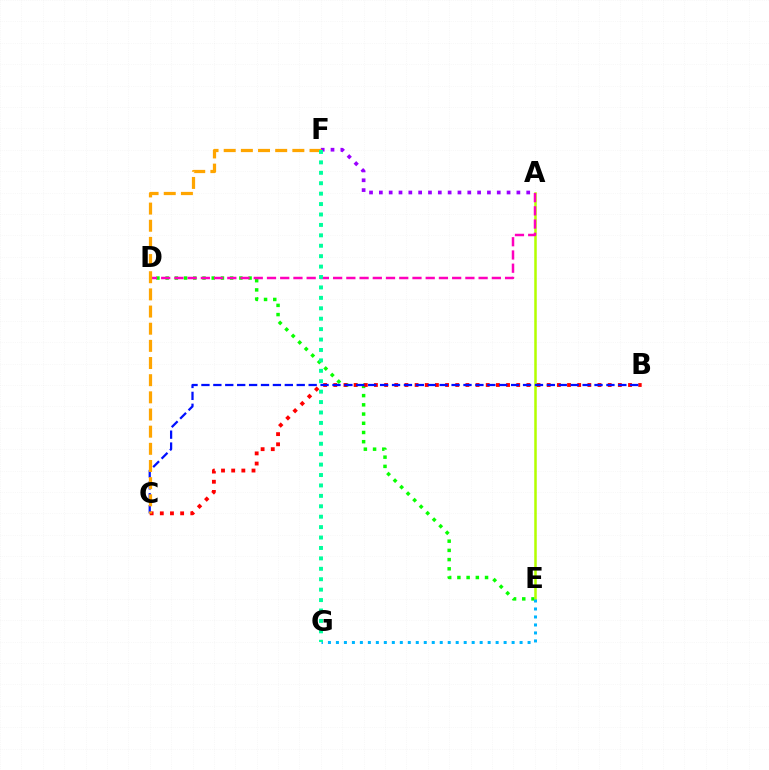{('D', 'E'): [{'color': '#08ff00', 'line_style': 'dotted', 'thickness': 2.5}], ('A', 'E'): [{'color': '#b3ff00', 'line_style': 'solid', 'thickness': 1.82}], ('A', 'D'): [{'color': '#ff00bd', 'line_style': 'dashed', 'thickness': 1.8}], ('A', 'F'): [{'color': '#9b00ff', 'line_style': 'dotted', 'thickness': 2.67}], ('B', 'C'): [{'color': '#ff0000', 'line_style': 'dotted', 'thickness': 2.76}, {'color': '#0010ff', 'line_style': 'dashed', 'thickness': 1.62}], ('C', 'F'): [{'color': '#ffa500', 'line_style': 'dashed', 'thickness': 2.33}], ('E', 'G'): [{'color': '#00b5ff', 'line_style': 'dotted', 'thickness': 2.17}], ('F', 'G'): [{'color': '#00ff9d', 'line_style': 'dotted', 'thickness': 2.83}]}